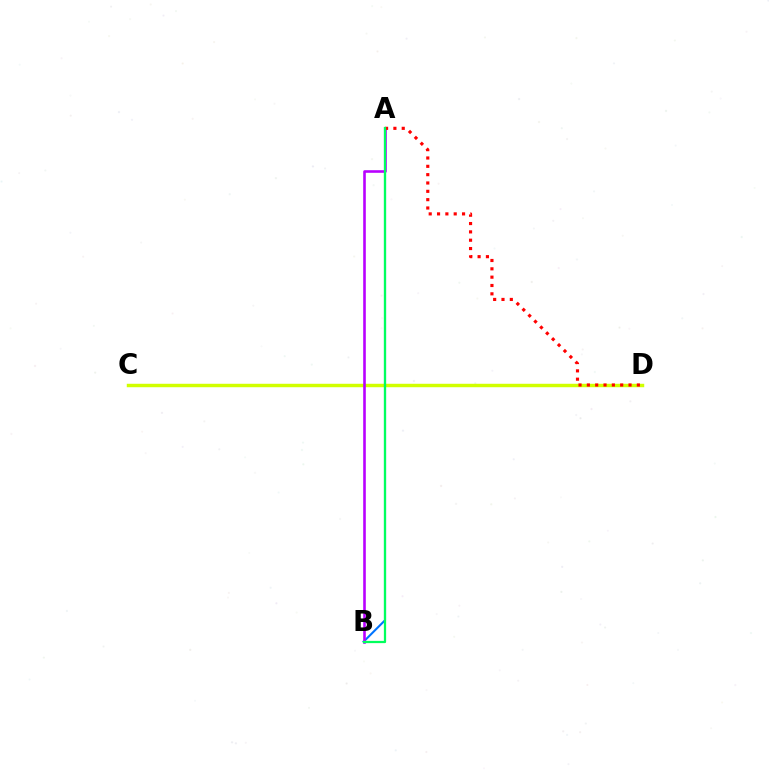{('C', 'D'): [{'color': '#d1ff00', 'line_style': 'solid', 'thickness': 2.48}], ('A', 'B'): [{'color': '#0074ff', 'line_style': 'solid', 'thickness': 1.5}, {'color': '#b900ff', 'line_style': 'solid', 'thickness': 1.88}, {'color': '#00ff5c', 'line_style': 'solid', 'thickness': 1.62}], ('A', 'D'): [{'color': '#ff0000', 'line_style': 'dotted', 'thickness': 2.26}]}